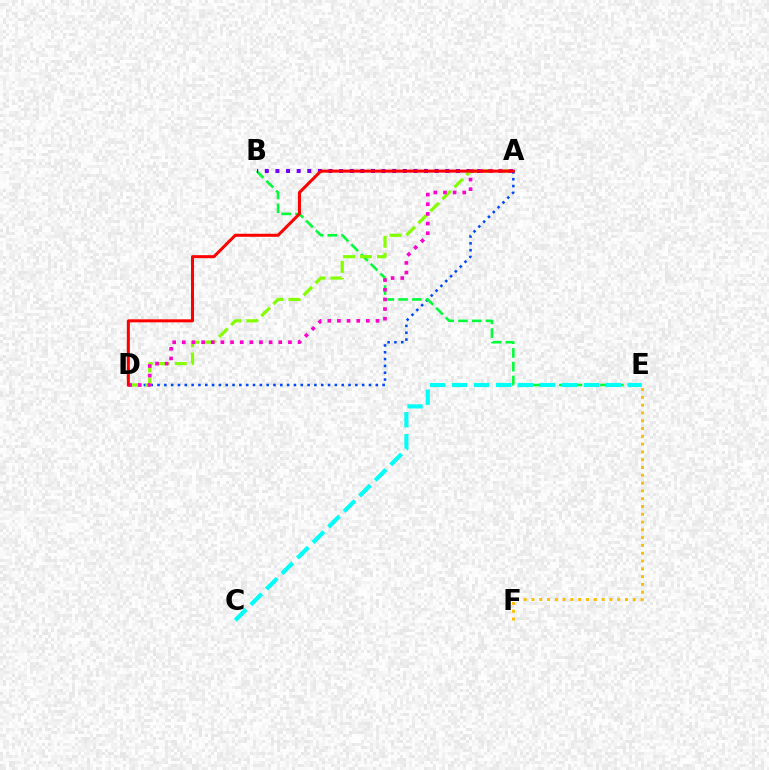{('A', 'D'): [{'color': '#004bff', 'line_style': 'dotted', 'thickness': 1.85}, {'color': '#84ff00', 'line_style': 'dashed', 'thickness': 2.31}, {'color': '#ff00cf', 'line_style': 'dotted', 'thickness': 2.62}, {'color': '#ff0000', 'line_style': 'solid', 'thickness': 2.18}], ('B', 'E'): [{'color': '#00ff39', 'line_style': 'dashed', 'thickness': 1.87}], ('A', 'B'): [{'color': '#7200ff', 'line_style': 'dotted', 'thickness': 2.88}], ('C', 'E'): [{'color': '#00fff6', 'line_style': 'dashed', 'thickness': 2.99}], ('E', 'F'): [{'color': '#ffbd00', 'line_style': 'dotted', 'thickness': 2.12}]}